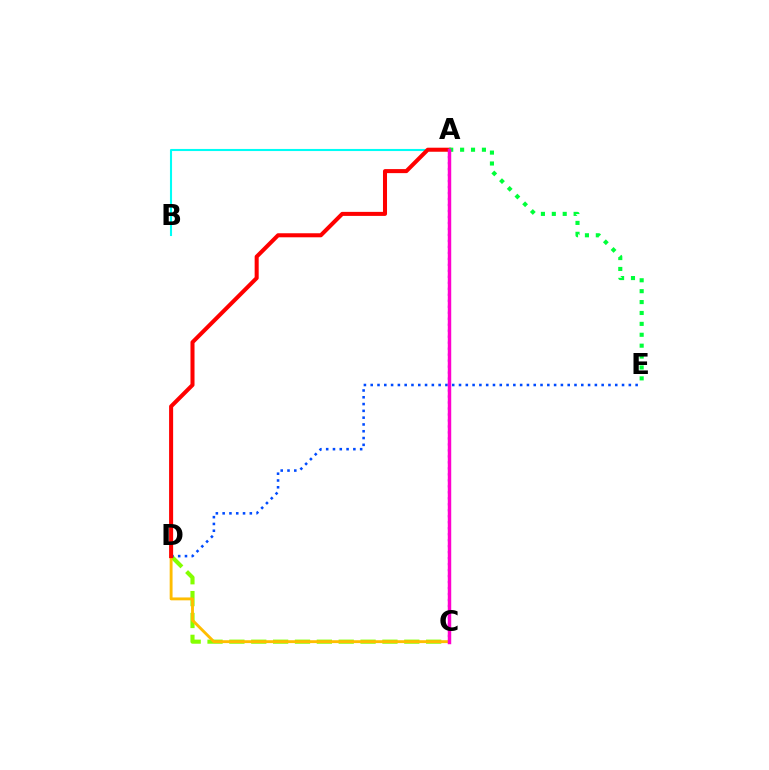{('C', 'D'): [{'color': '#84ff00', 'line_style': 'dashed', 'thickness': 2.97}, {'color': '#ffbd00', 'line_style': 'solid', 'thickness': 2.07}], ('D', 'E'): [{'color': '#004bff', 'line_style': 'dotted', 'thickness': 1.85}], ('A', 'C'): [{'color': '#7200ff', 'line_style': 'dotted', 'thickness': 1.63}, {'color': '#ff00cf', 'line_style': 'solid', 'thickness': 2.49}], ('A', 'B'): [{'color': '#00fff6', 'line_style': 'solid', 'thickness': 1.51}], ('A', 'D'): [{'color': '#ff0000', 'line_style': 'solid', 'thickness': 2.91}], ('A', 'E'): [{'color': '#00ff39', 'line_style': 'dotted', 'thickness': 2.96}]}